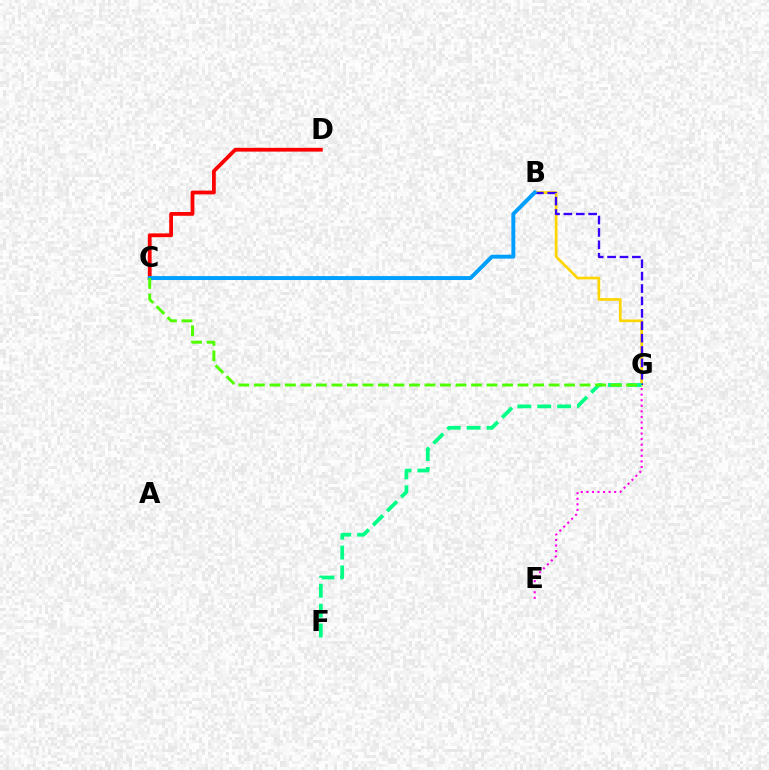{('B', 'G'): [{'color': '#ffd500', 'line_style': 'solid', 'thickness': 1.92}, {'color': '#3700ff', 'line_style': 'dashed', 'thickness': 1.68}], ('C', 'D'): [{'color': '#ff0000', 'line_style': 'solid', 'thickness': 2.72}], ('F', 'G'): [{'color': '#00ff86', 'line_style': 'dashed', 'thickness': 2.7}], ('B', 'C'): [{'color': '#009eff', 'line_style': 'solid', 'thickness': 2.83}], ('C', 'G'): [{'color': '#4fff00', 'line_style': 'dashed', 'thickness': 2.11}], ('E', 'G'): [{'color': '#ff00ed', 'line_style': 'dotted', 'thickness': 1.51}]}